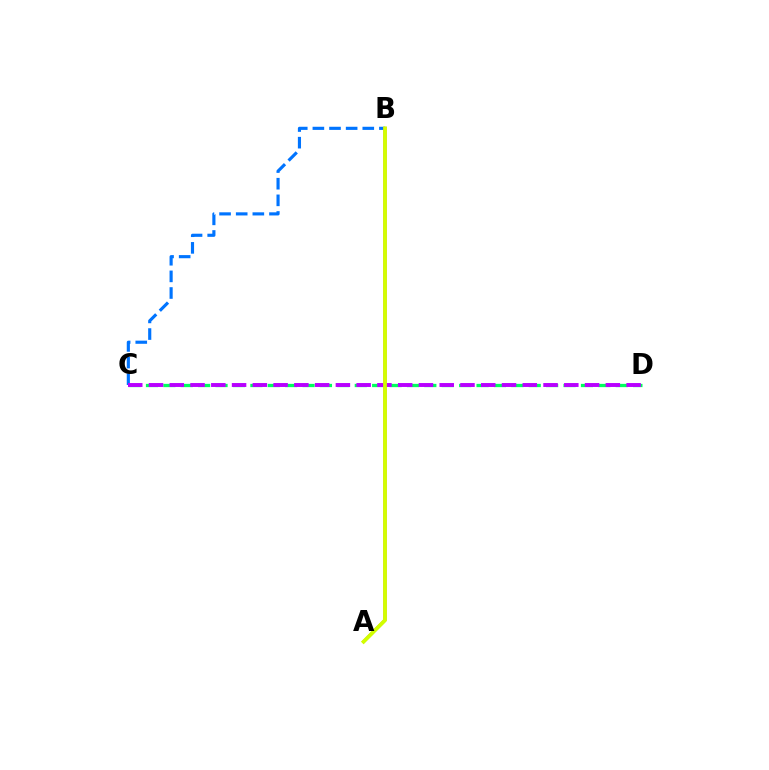{('A', 'B'): [{'color': '#ff0000', 'line_style': 'solid', 'thickness': 2.05}, {'color': '#d1ff00', 'line_style': 'solid', 'thickness': 2.71}], ('B', 'C'): [{'color': '#0074ff', 'line_style': 'dashed', 'thickness': 2.26}], ('C', 'D'): [{'color': '#00ff5c', 'line_style': 'dashed', 'thickness': 2.36}, {'color': '#b900ff', 'line_style': 'dashed', 'thickness': 2.82}]}